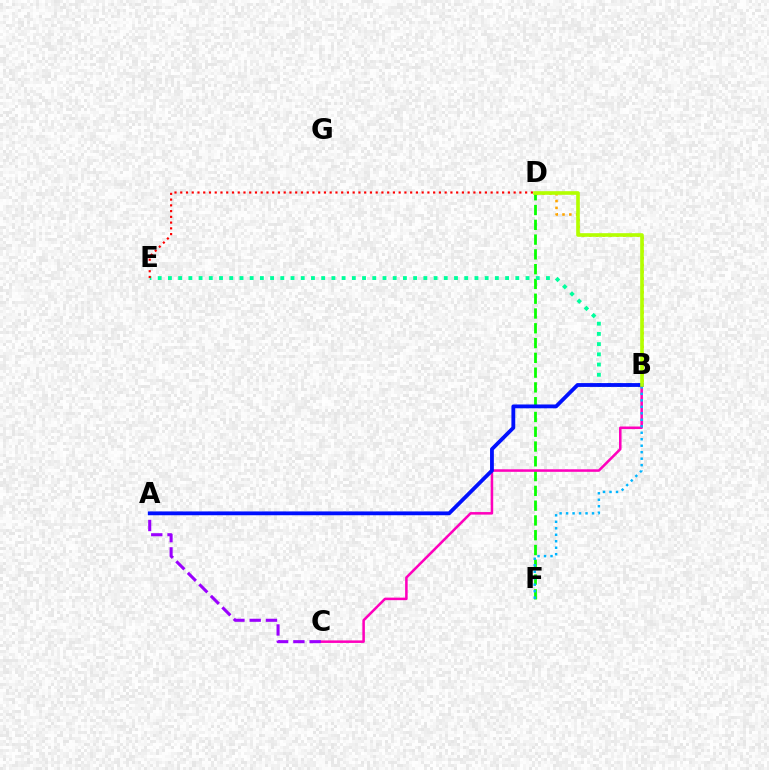{('D', 'F'): [{'color': '#08ff00', 'line_style': 'dashed', 'thickness': 2.01}], ('B', 'C'): [{'color': '#ff00bd', 'line_style': 'solid', 'thickness': 1.83}], ('B', 'D'): [{'color': '#ffa500', 'line_style': 'dotted', 'thickness': 1.85}, {'color': '#b3ff00', 'line_style': 'solid', 'thickness': 2.61}], ('A', 'C'): [{'color': '#9b00ff', 'line_style': 'dashed', 'thickness': 2.21}], ('B', 'F'): [{'color': '#00b5ff', 'line_style': 'dotted', 'thickness': 1.76}], ('B', 'E'): [{'color': '#00ff9d', 'line_style': 'dotted', 'thickness': 2.78}], ('D', 'E'): [{'color': '#ff0000', 'line_style': 'dotted', 'thickness': 1.56}], ('A', 'B'): [{'color': '#0010ff', 'line_style': 'solid', 'thickness': 2.75}]}